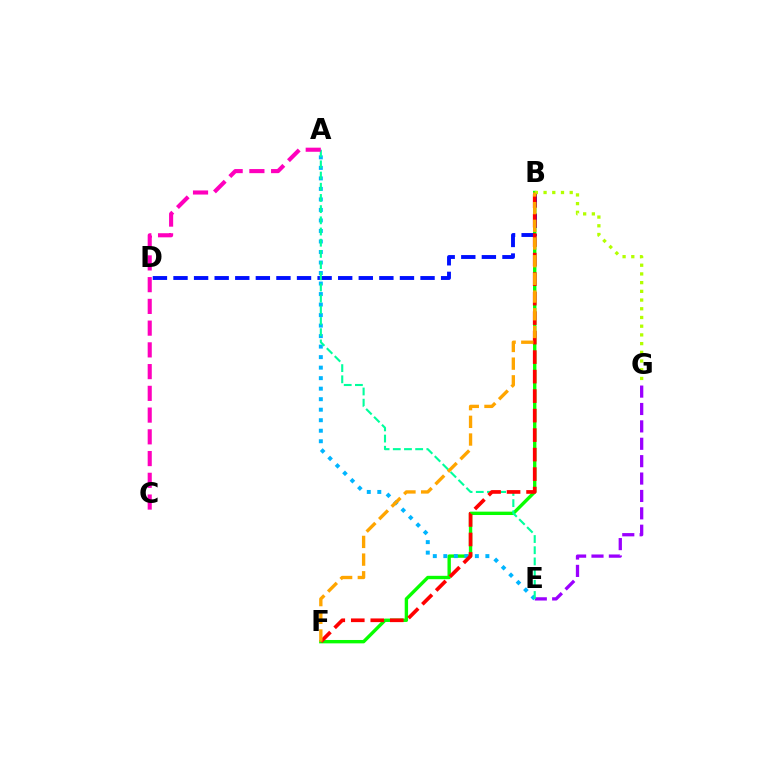{('B', 'F'): [{'color': '#08ff00', 'line_style': 'solid', 'thickness': 2.43}, {'color': '#ff0000', 'line_style': 'dashed', 'thickness': 2.65}, {'color': '#ffa500', 'line_style': 'dashed', 'thickness': 2.4}], ('B', 'D'): [{'color': '#0010ff', 'line_style': 'dashed', 'thickness': 2.8}], ('B', 'G'): [{'color': '#b3ff00', 'line_style': 'dotted', 'thickness': 2.37}], ('E', 'G'): [{'color': '#9b00ff', 'line_style': 'dashed', 'thickness': 2.36}], ('A', 'E'): [{'color': '#00b5ff', 'line_style': 'dotted', 'thickness': 2.86}, {'color': '#00ff9d', 'line_style': 'dashed', 'thickness': 1.52}], ('A', 'C'): [{'color': '#ff00bd', 'line_style': 'dashed', 'thickness': 2.95}]}